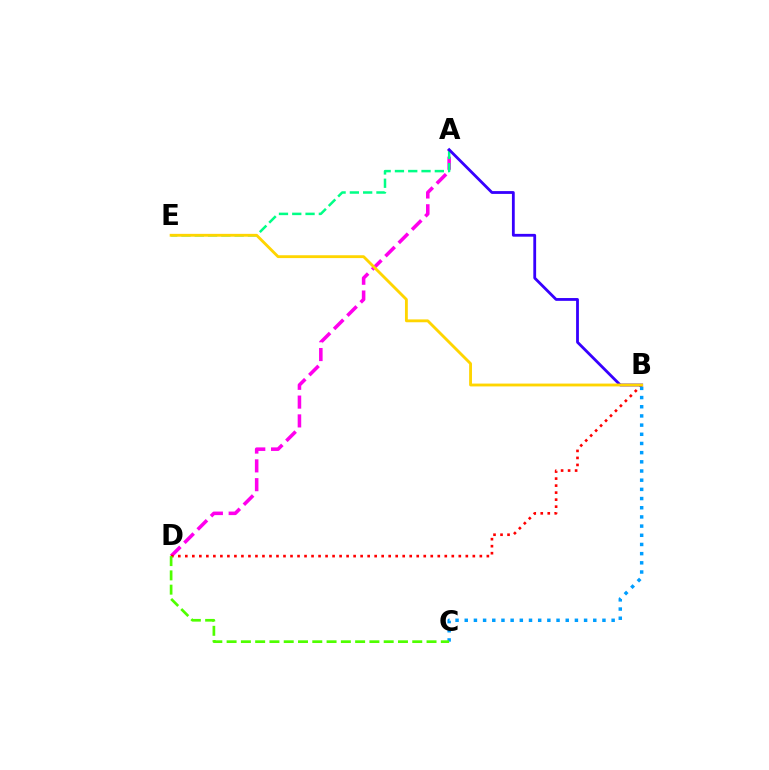{('A', 'D'): [{'color': '#ff00ed', 'line_style': 'dashed', 'thickness': 2.55}], ('B', 'D'): [{'color': '#ff0000', 'line_style': 'dotted', 'thickness': 1.91}], ('A', 'E'): [{'color': '#00ff86', 'line_style': 'dashed', 'thickness': 1.81}], ('A', 'B'): [{'color': '#3700ff', 'line_style': 'solid', 'thickness': 2.02}], ('B', 'C'): [{'color': '#009eff', 'line_style': 'dotted', 'thickness': 2.49}], ('B', 'E'): [{'color': '#ffd500', 'line_style': 'solid', 'thickness': 2.05}], ('C', 'D'): [{'color': '#4fff00', 'line_style': 'dashed', 'thickness': 1.94}]}